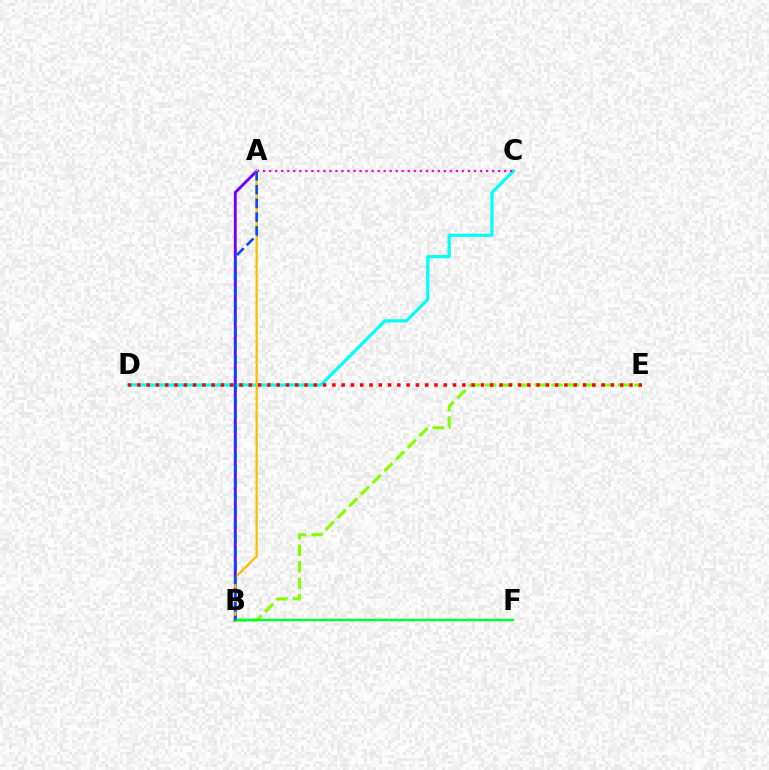{('A', 'B'): [{'color': '#7200ff', 'line_style': 'solid', 'thickness': 2.09}, {'color': '#ffbd00', 'line_style': 'solid', 'thickness': 1.64}, {'color': '#004bff', 'line_style': 'dashed', 'thickness': 1.87}], ('C', 'D'): [{'color': '#00fff6', 'line_style': 'solid', 'thickness': 2.31}], ('B', 'E'): [{'color': '#84ff00', 'line_style': 'dashed', 'thickness': 2.25}], ('A', 'C'): [{'color': '#ff00cf', 'line_style': 'dotted', 'thickness': 1.64}], ('D', 'E'): [{'color': '#ff0000', 'line_style': 'dotted', 'thickness': 2.52}], ('B', 'F'): [{'color': '#00ff39', 'line_style': 'solid', 'thickness': 1.75}]}